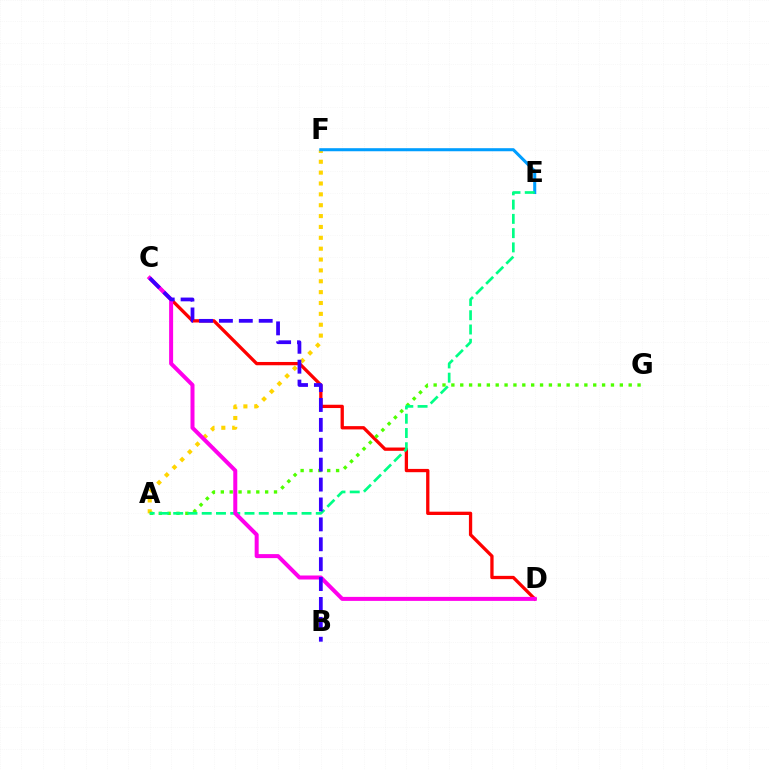{('A', 'F'): [{'color': '#ffd500', 'line_style': 'dotted', 'thickness': 2.95}], ('C', 'D'): [{'color': '#ff0000', 'line_style': 'solid', 'thickness': 2.37}, {'color': '#ff00ed', 'line_style': 'solid', 'thickness': 2.88}], ('A', 'G'): [{'color': '#4fff00', 'line_style': 'dotted', 'thickness': 2.41}], ('E', 'F'): [{'color': '#009eff', 'line_style': 'solid', 'thickness': 2.2}], ('A', 'E'): [{'color': '#00ff86', 'line_style': 'dashed', 'thickness': 1.94}], ('B', 'C'): [{'color': '#3700ff', 'line_style': 'dashed', 'thickness': 2.7}]}